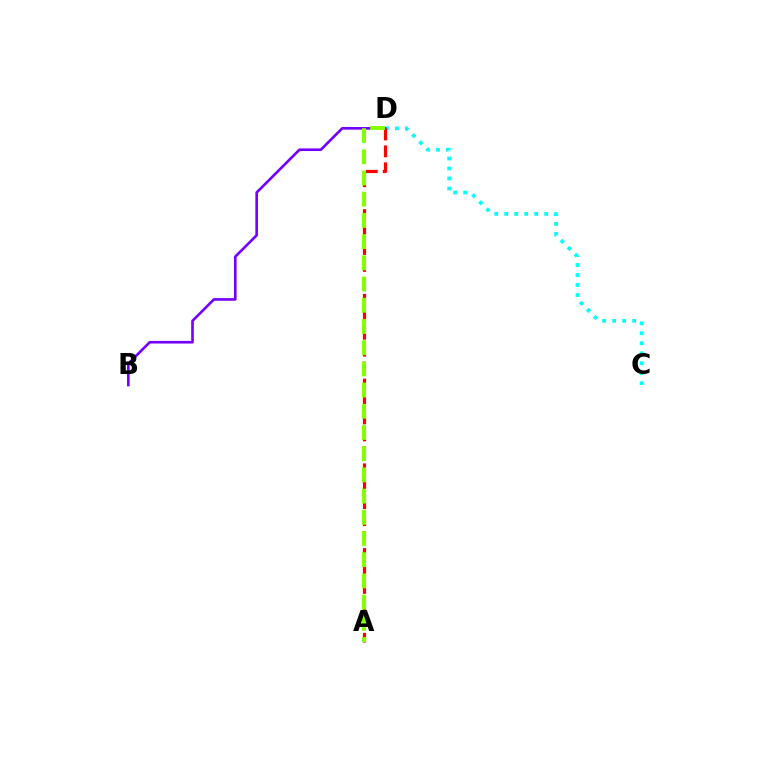{('C', 'D'): [{'color': '#00fff6', 'line_style': 'dotted', 'thickness': 2.71}], ('A', 'D'): [{'color': '#ff0000', 'line_style': 'dashed', 'thickness': 2.3}, {'color': '#84ff00', 'line_style': 'dashed', 'thickness': 2.88}], ('B', 'D'): [{'color': '#7200ff', 'line_style': 'solid', 'thickness': 1.89}]}